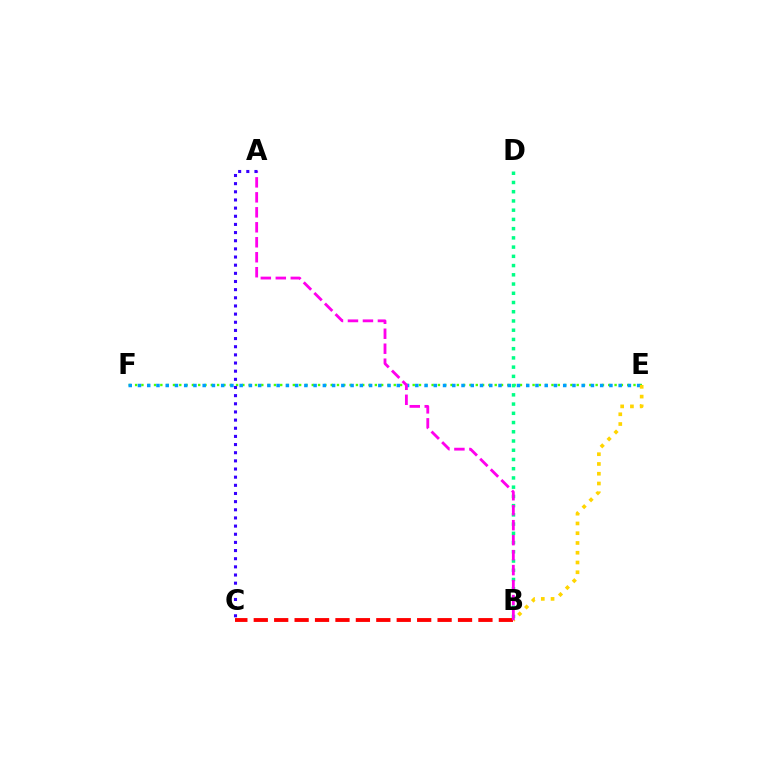{('E', 'F'): [{'color': '#4fff00', 'line_style': 'dotted', 'thickness': 1.71}, {'color': '#009eff', 'line_style': 'dotted', 'thickness': 2.51}], ('B', 'C'): [{'color': '#ff0000', 'line_style': 'dashed', 'thickness': 2.77}], ('B', 'E'): [{'color': '#ffd500', 'line_style': 'dotted', 'thickness': 2.65}], ('B', 'D'): [{'color': '#00ff86', 'line_style': 'dotted', 'thickness': 2.51}], ('A', 'B'): [{'color': '#ff00ed', 'line_style': 'dashed', 'thickness': 2.04}], ('A', 'C'): [{'color': '#3700ff', 'line_style': 'dotted', 'thickness': 2.22}]}